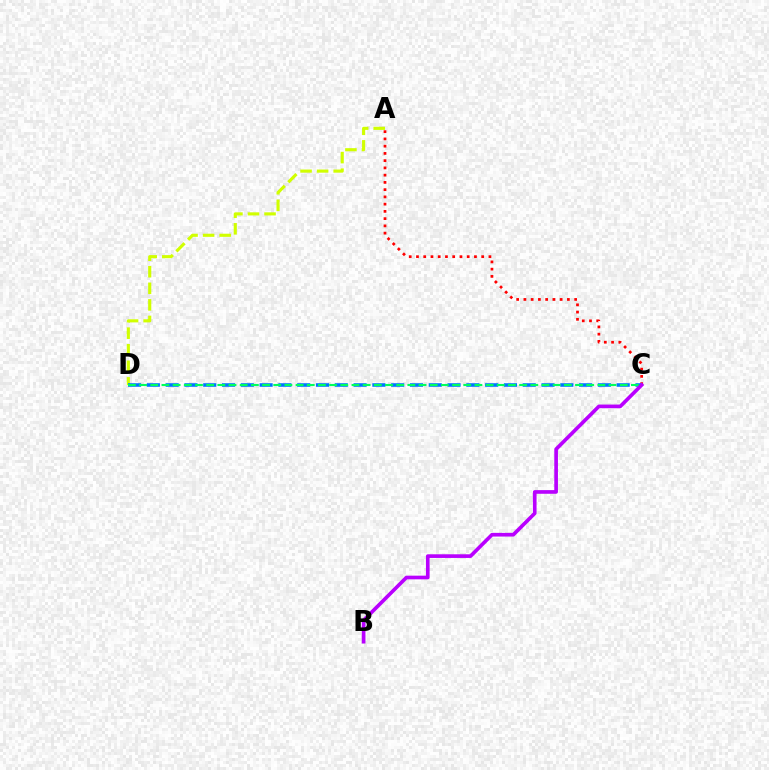{('A', 'D'): [{'color': '#d1ff00', 'line_style': 'dashed', 'thickness': 2.25}], ('A', 'C'): [{'color': '#ff0000', 'line_style': 'dotted', 'thickness': 1.97}], ('C', 'D'): [{'color': '#0074ff', 'line_style': 'dashed', 'thickness': 2.55}, {'color': '#00ff5c', 'line_style': 'dashed', 'thickness': 1.52}], ('B', 'C'): [{'color': '#b900ff', 'line_style': 'solid', 'thickness': 2.64}]}